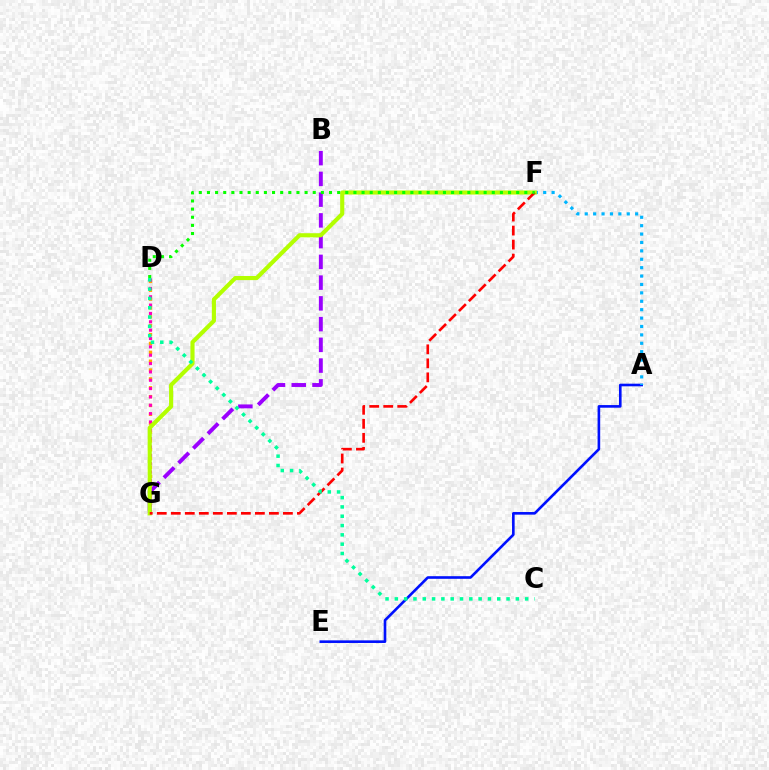{('D', 'G'): [{'color': '#ffa500', 'line_style': 'dotted', 'thickness': 2.41}, {'color': '#ff00bd', 'line_style': 'dotted', 'thickness': 2.27}], ('A', 'E'): [{'color': '#0010ff', 'line_style': 'solid', 'thickness': 1.89}], ('B', 'G'): [{'color': '#9b00ff', 'line_style': 'dashed', 'thickness': 2.82}], ('A', 'F'): [{'color': '#00b5ff', 'line_style': 'dotted', 'thickness': 2.28}], ('F', 'G'): [{'color': '#b3ff00', 'line_style': 'solid', 'thickness': 2.97}, {'color': '#ff0000', 'line_style': 'dashed', 'thickness': 1.9}], ('C', 'D'): [{'color': '#00ff9d', 'line_style': 'dotted', 'thickness': 2.53}], ('D', 'F'): [{'color': '#08ff00', 'line_style': 'dotted', 'thickness': 2.21}]}